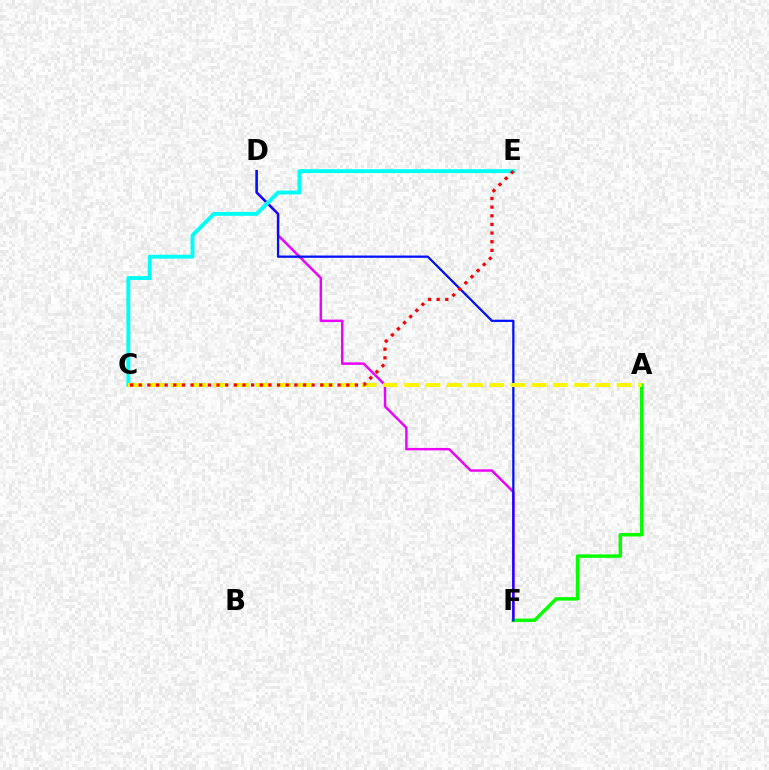{('D', 'F'): [{'color': '#ee00ff', 'line_style': 'solid', 'thickness': 1.76}, {'color': '#0010ff', 'line_style': 'solid', 'thickness': 1.63}], ('A', 'F'): [{'color': '#08ff00', 'line_style': 'solid', 'thickness': 2.5}], ('C', 'E'): [{'color': '#00fff6', 'line_style': 'solid', 'thickness': 2.81}, {'color': '#ff0000', 'line_style': 'dotted', 'thickness': 2.35}], ('A', 'C'): [{'color': '#fcf500', 'line_style': 'dashed', 'thickness': 2.89}]}